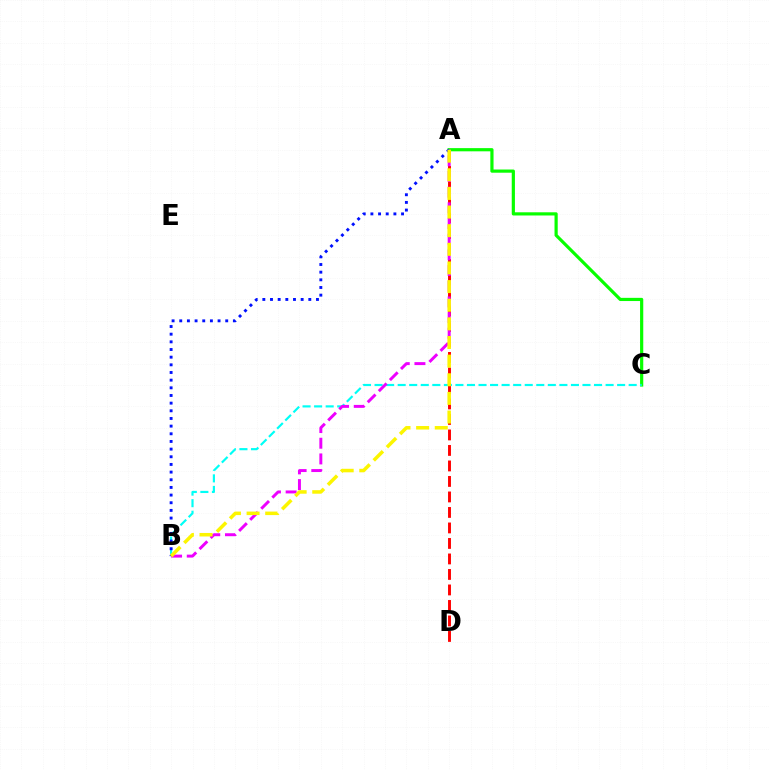{('A', 'C'): [{'color': '#08ff00', 'line_style': 'solid', 'thickness': 2.3}], ('B', 'C'): [{'color': '#00fff6', 'line_style': 'dashed', 'thickness': 1.57}], ('A', 'D'): [{'color': '#ff0000', 'line_style': 'dashed', 'thickness': 2.11}], ('A', 'B'): [{'color': '#ee00ff', 'line_style': 'dashed', 'thickness': 2.13}, {'color': '#0010ff', 'line_style': 'dotted', 'thickness': 2.08}, {'color': '#fcf500', 'line_style': 'dashed', 'thickness': 2.53}]}